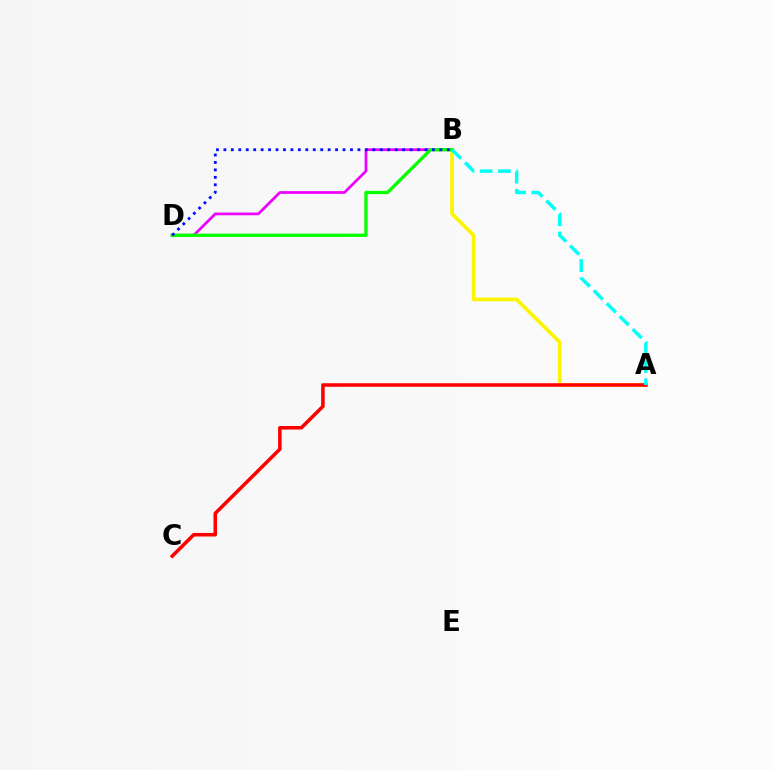{('B', 'D'): [{'color': '#ee00ff', 'line_style': 'solid', 'thickness': 1.97}, {'color': '#08ff00', 'line_style': 'solid', 'thickness': 2.38}, {'color': '#0010ff', 'line_style': 'dotted', 'thickness': 2.02}], ('A', 'B'): [{'color': '#fcf500', 'line_style': 'solid', 'thickness': 2.66}, {'color': '#00fff6', 'line_style': 'dashed', 'thickness': 2.48}], ('A', 'C'): [{'color': '#ff0000', 'line_style': 'solid', 'thickness': 2.55}]}